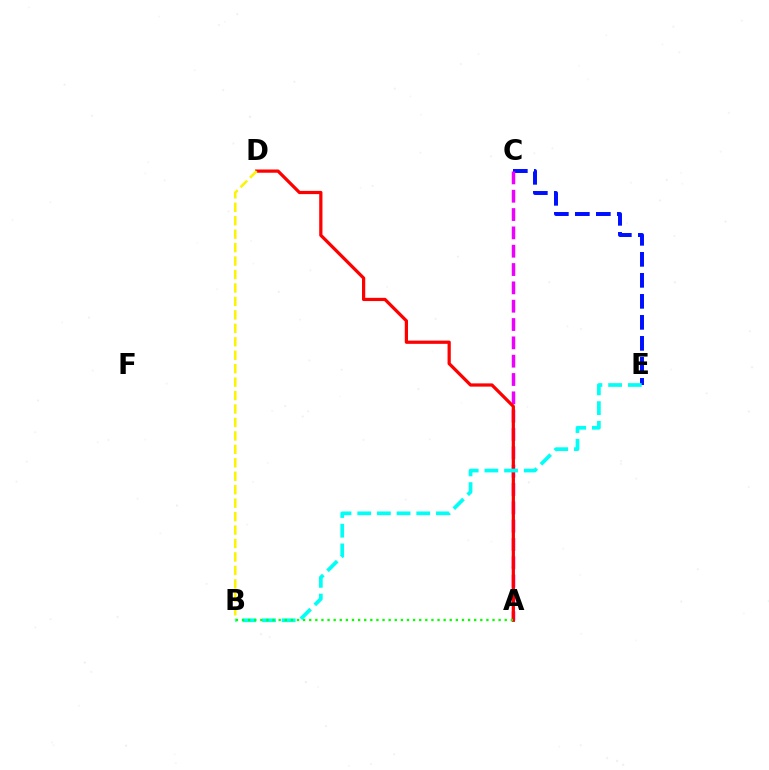{('C', 'E'): [{'color': '#0010ff', 'line_style': 'dashed', 'thickness': 2.85}], ('A', 'C'): [{'color': '#ee00ff', 'line_style': 'dashed', 'thickness': 2.49}], ('A', 'D'): [{'color': '#ff0000', 'line_style': 'solid', 'thickness': 2.33}], ('B', 'D'): [{'color': '#fcf500', 'line_style': 'dashed', 'thickness': 1.83}], ('B', 'E'): [{'color': '#00fff6', 'line_style': 'dashed', 'thickness': 2.67}], ('A', 'B'): [{'color': '#08ff00', 'line_style': 'dotted', 'thickness': 1.66}]}